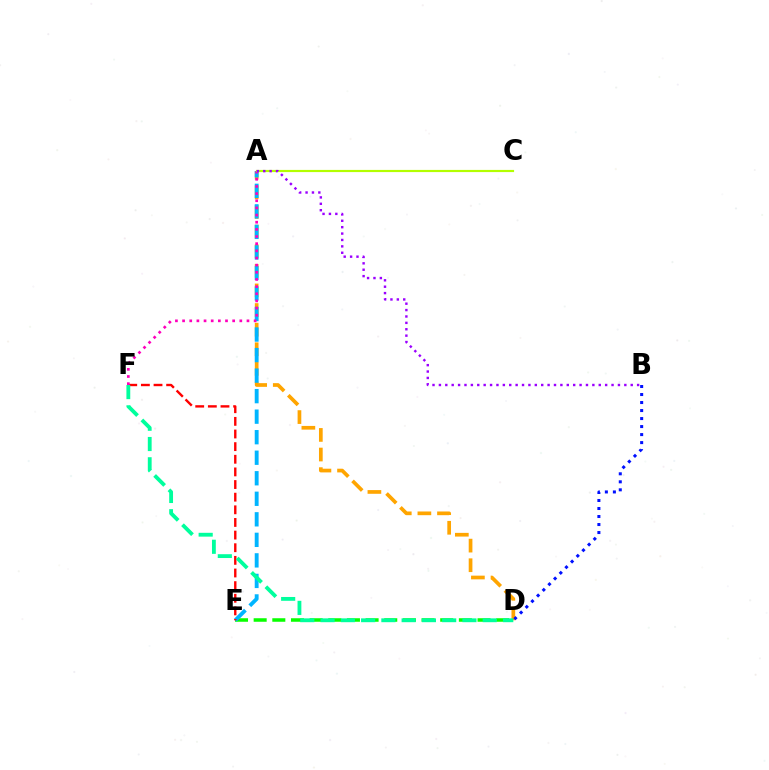{('A', 'D'): [{'color': '#ffa500', 'line_style': 'dashed', 'thickness': 2.66}], ('D', 'E'): [{'color': '#08ff00', 'line_style': 'dashed', 'thickness': 2.53}], ('A', 'E'): [{'color': '#00b5ff', 'line_style': 'dashed', 'thickness': 2.79}], ('E', 'F'): [{'color': '#ff0000', 'line_style': 'dashed', 'thickness': 1.72}], ('A', 'F'): [{'color': '#ff00bd', 'line_style': 'dotted', 'thickness': 1.94}], ('B', 'D'): [{'color': '#0010ff', 'line_style': 'dotted', 'thickness': 2.18}], ('A', 'C'): [{'color': '#b3ff00', 'line_style': 'solid', 'thickness': 1.57}], ('A', 'B'): [{'color': '#9b00ff', 'line_style': 'dotted', 'thickness': 1.74}], ('D', 'F'): [{'color': '#00ff9d', 'line_style': 'dashed', 'thickness': 2.75}]}